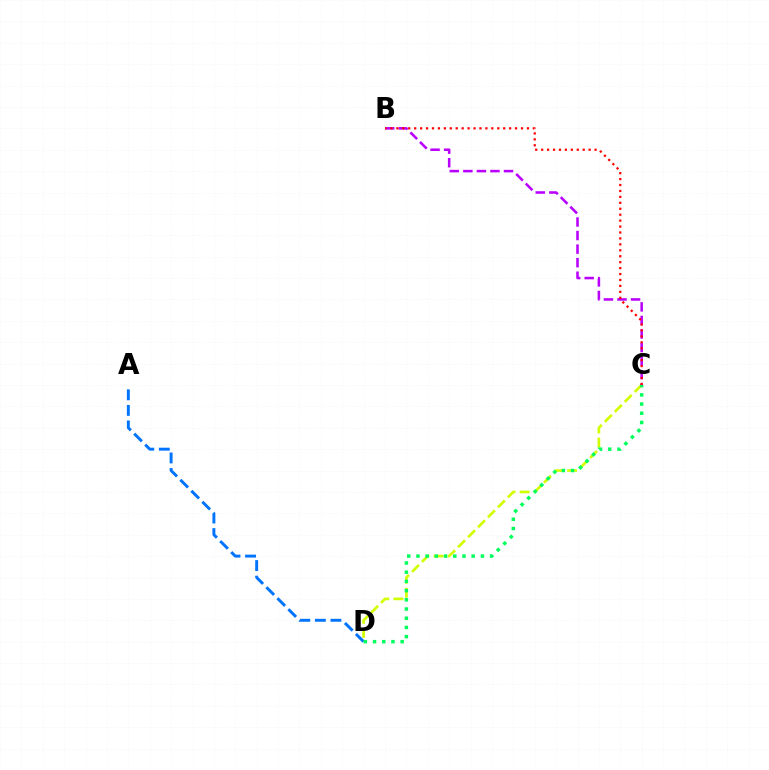{('C', 'D'): [{'color': '#d1ff00', 'line_style': 'dashed', 'thickness': 1.91}, {'color': '#00ff5c', 'line_style': 'dotted', 'thickness': 2.5}], ('B', 'C'): [{'color': '#b900ff', 'line_style': 'dashed', 'thickness': 1.84}, {'color': '#ff0000', 'line_style': 'dotted', 'thickness': 1.61}], ('A', 'D'): [{'color': '#0074ff', 'line_style': 'dashed', 'thickness': 2.11}]}